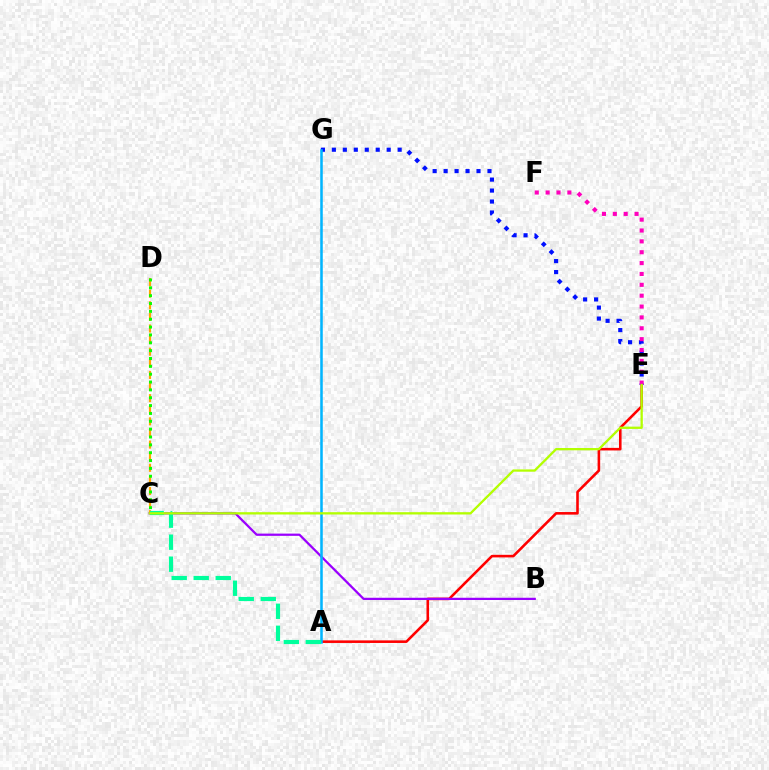{('A', 'E'): [{'color': '#ff0000', 'line_style': 'solid', 'thickness': 1.86}], ('E', 'G'): [{'color': '#0010ff', 'line_style': 'dotted', 'thickness': 2.98}], ('C', 'D'): [{'color': '#ffa500', 'line_style': 'dashed', 'thickness': 1.58}, {'color': '#08ff00', 'line_style': 'dotted', 'thickness': 2.13}], ('B', 'C'): [{'color': '#9b00ff', 'line_style': 'solid', 'thickness': 1.62}], ('A', 'G'): [{'color': '#00b5ff', 'line_style': 'solid', 'thickness': 1.82}], ('E', 'F'): [{'color': '#ff00bd', 'line_style': 'dotted', 'thickness': 2.95}], ('A', 'C'): [{'color': '#00ff9d', 'line_style': 'dashed', 'thickness': 2.99}], ('C', 'E'): [{'color': '#b3ff00', 'line_style': 'solid', 'thickness': 1.65}]}